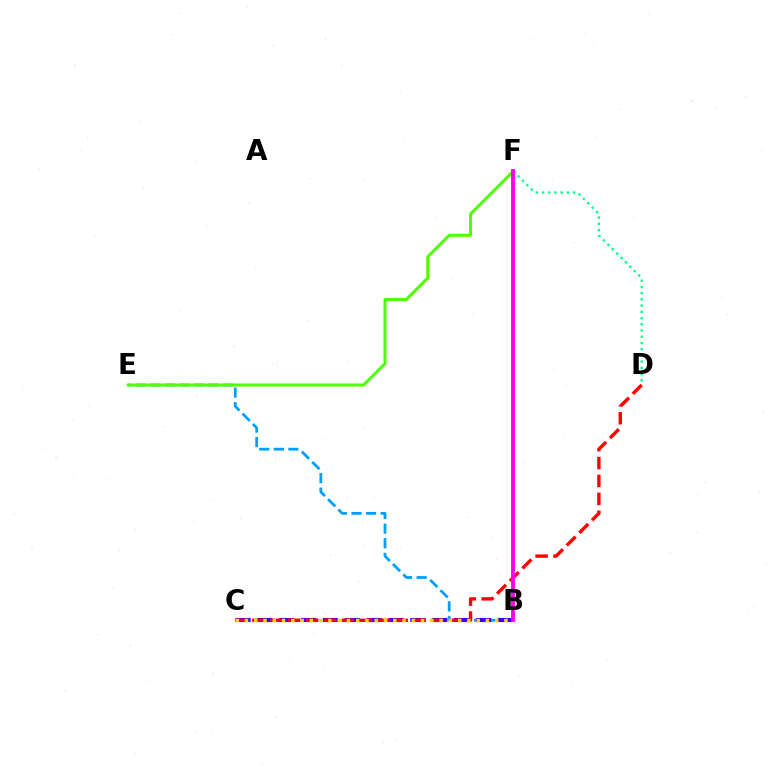{('B', 'E'): [{'color': '#009eff', 'line_style': 'dashed', 'thickness': 1.98}], ('D', 'F'): [{'color': '#00ff86', 'line_style': 'dotted', 'thickness': 1.69}], ('B', 'C'): [{'color': '#3700ff', 'line_style': 'dashed', 'thickness': 2.97}, {'color': '#ffd500', 'line_style': 'dotted', 'thickness': 2.52}], ('C', 'D'): [{'color': '#ff0000', 'line_style': 'dashed', 'thickness': 2.43}], ('E', 'F'): [{'color': '#4fff00', 'line_style': 'solid', 'thickness': 2.17}], ('B', 'F'): [{'color': '#ff00ed', 'line_style': 'solid', 'thickness': 2.78}]}